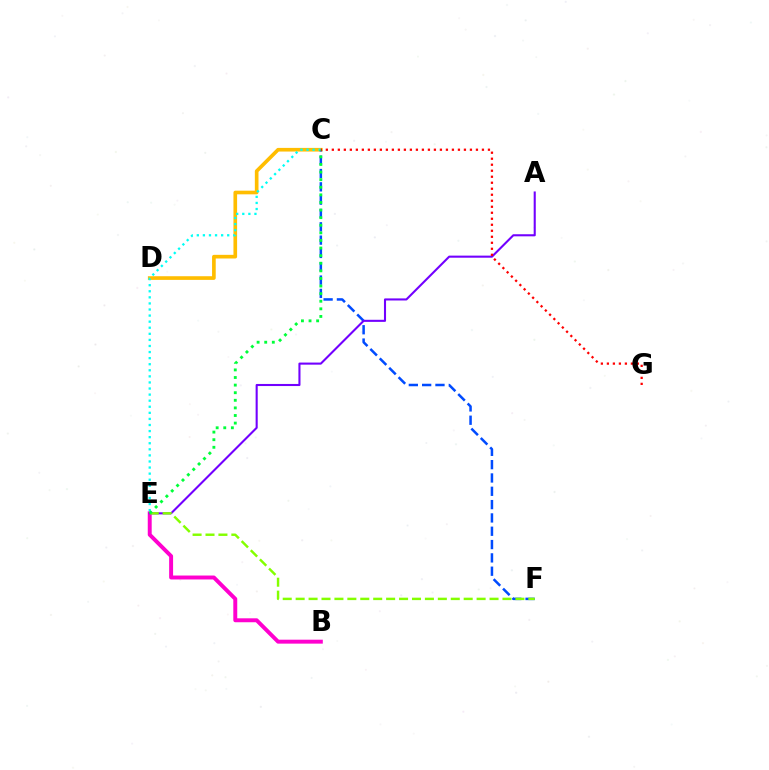{('C', 'D'): [{'color': '#ffbd00', 'line_style': 'solid', 'thickness': 2.63}], ('C', 'F'): [{'color': '#004bff', 'line_style': 'dashed', 'thickness': 1.81}], ('B', 'E'): [{'color': '#ff00cf', 'line_style': 'solid', 'thickness': 2.84}], ('A', 'E'): [{'color': '#7200ff', 'line_style': 'solid', 'thickness': 1.5}], ('E', 'F'): [{'color': '#84ff00', 'line_style': 'dashed', 'thickness': 1.76}], ('C', 'E'): [{'color': '#00fff6', 'line_style': 'dotted', 'thickness': 1.65}, {'color': '#00ff39', 'line_style': 'dotted', 'thickness': 2.06}], ('C', 'G'): [{'color': '#ff0000', 'line_style': 'dotted', 'thickness': 1.63}]}